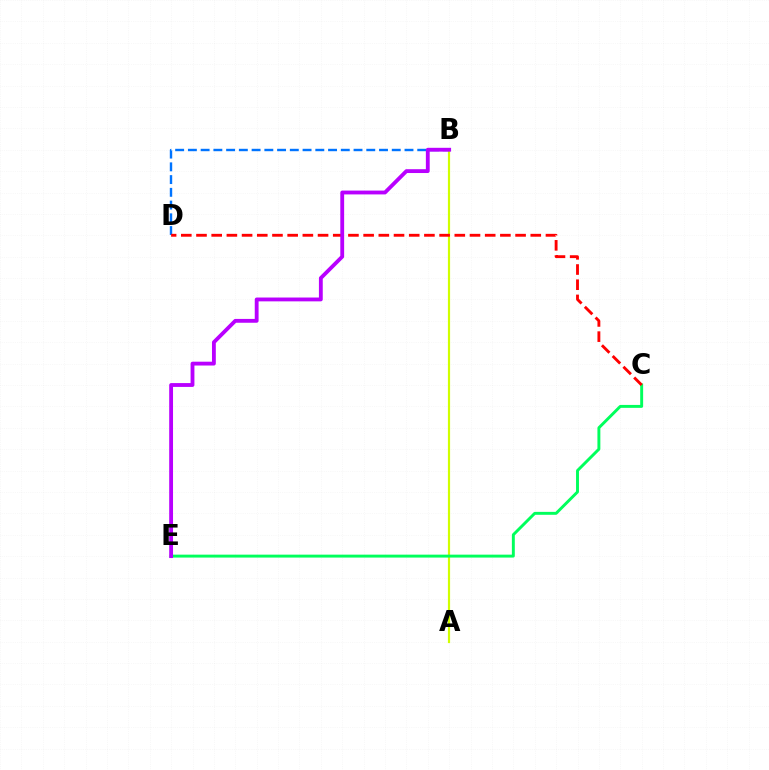{('A', 'B'): [{'color': '#d1ff00', 'line_style': 'solid', 'thickness': 1.58}], ('B', 'D'): [{'color': '#0074ff', 'line_style': 'dashed', 'thickness': 1.73}], ('C', 'E'): [{'color': '#00ff5c', 'line_style': 'solid', 'thickness': 2.11}], ('C', 'D'): [{'color': '#ff0000', 'line_style': 'dashed', 'thickness': 2.06}], ('B', 'E'): [{'color': '#b900ff', 'line_style': 'solid', 'thickness': 2.76}]}